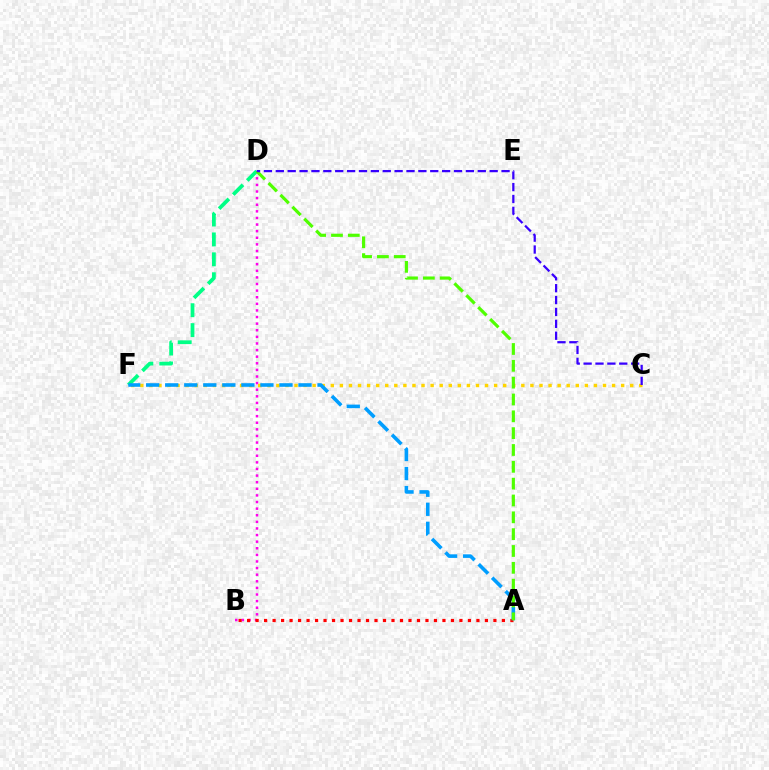{('B', 'D'): [{'color': '#ff00ed', 'line_style': 'dotted', 'thickness': 1.79}], ('C', 'F'): [{'color': '#ffd500', 'line_style': 'dotted', 'thickness': 2.47}], ('A', 'B'): [{'color': '#ff0000', 'line_style': 'dotted', 'thickness': 2.31}], ('D', 'F'): [{'color': '#00ff86', 'line_style': 'dashed', 'thickness': 2.71}], ('A', 'F'): [{'color': '#009eff', 'line_style': 'dashed', 'thickness': 2.59}], ('A', 'D'): [{'color': '#4fff00', 'line_style': 'dashed', 'thickness': 2.29}], ('C', 'D'): [{'color': '#3700ff', 'line_style': 'dashed', 'thickness': 1.61}]}